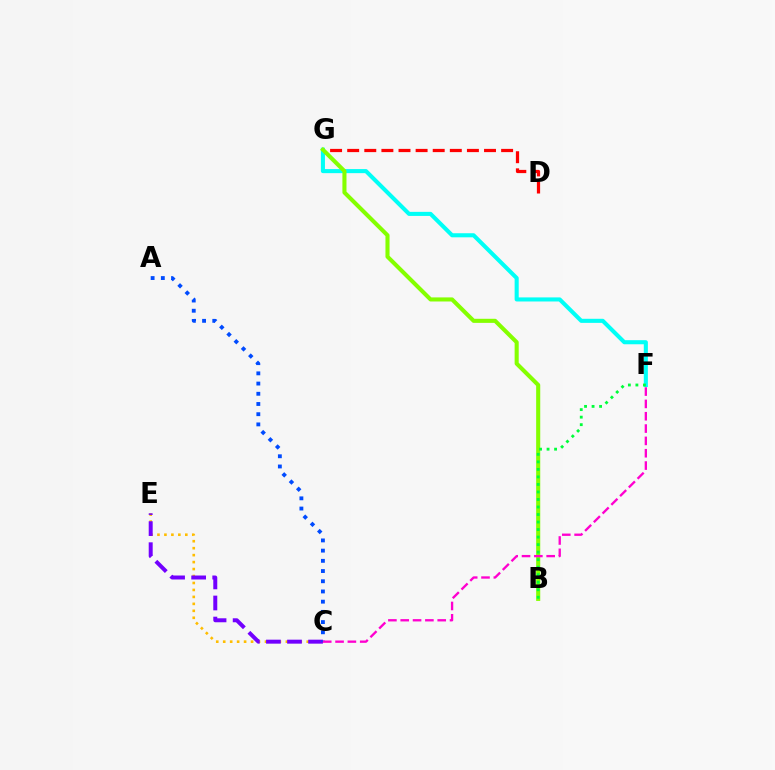{('D', 'G'): [{'color': '#ff0000', 'line_style': 'dashed', 'thickness': 2.32}], ('C', 'E'): [{'color': '#ffbd00', 'line_style': 'dotted', 'thickness': 1.89}, {'color': '#7200ff', 'line_style': 'dashed', 'thickness': 2.86}], ('F', 'G'): [{'color': '#00fff6', 'line_style': 'solid', 'thickness': 2.94}], ('B', 'G'): [{'color': '#84ff00', 'line_style': 'solid', 'thickness': 2.94}], ('A', 'C'): [{'color': '#004bff', 'line_style': 'dotted', 'thickness': 2.77}], ('C', 'F'): [{'color': '#ff00cf', 'line_style': 'dashed', 'thickness': 1.68}], ('B', 'F'): [{'color': '#00ff39', 'line_style': 'dotted', 'thickness': 2.04}]}